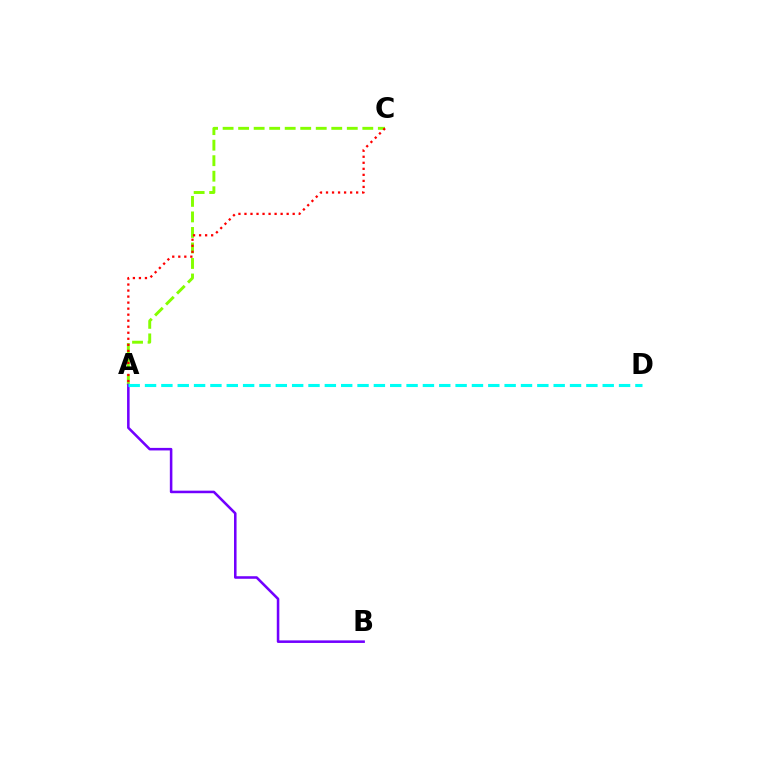{('A', 'C'): [{'color': '#84ff00', 'line_style': 'dashed', 'thickness': 2.11}, {'color': '#ff0000', 'line_style': 'dotted', 'thickness': 1.64}], ('A', 'B'): [{'color': '#7200ff', 'line_style': 'solid', 'thickness': 1.84}], ('A', 'D'): [{'color': '#00fff6', 'line_style': 'dashed', 'thickness': 2.22}]}